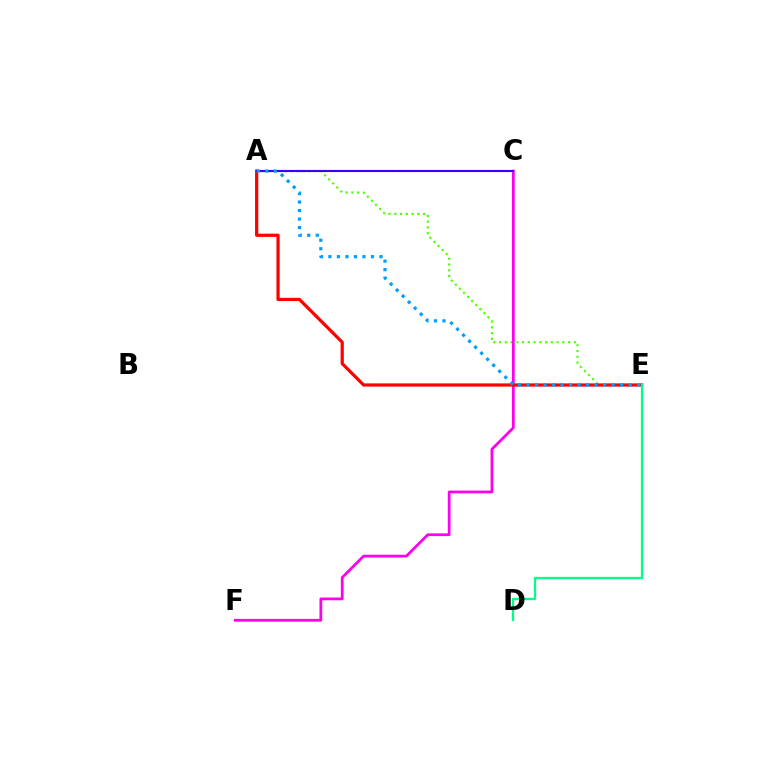{('A', 'E'): [{'color': '#4fff00', 'line_style': 'dotted', 'thickness': 1.56}, {'color': '#ff0000', 'line_style': 'solid', 'thickness': 2.31}, {'color': '#009eff', 'line_style': 'dotted', 'thickness': 2.31}], ('C', 'F'): [{'color': '#ff00ed', 'line_style': 'solid', 'thickness': 1.99}], ('A', 'C'): [{'color': '#ffd500', 'line_style': 'dotted', 'thickness': 1.54}, {'color': '#3700ff', 'line_style': 'solid', 'thickness': 1.53}], ('D', 'E'): [{'color': '#00ff86', 'line_style': 'solid', 'thickness': 1.64}]}